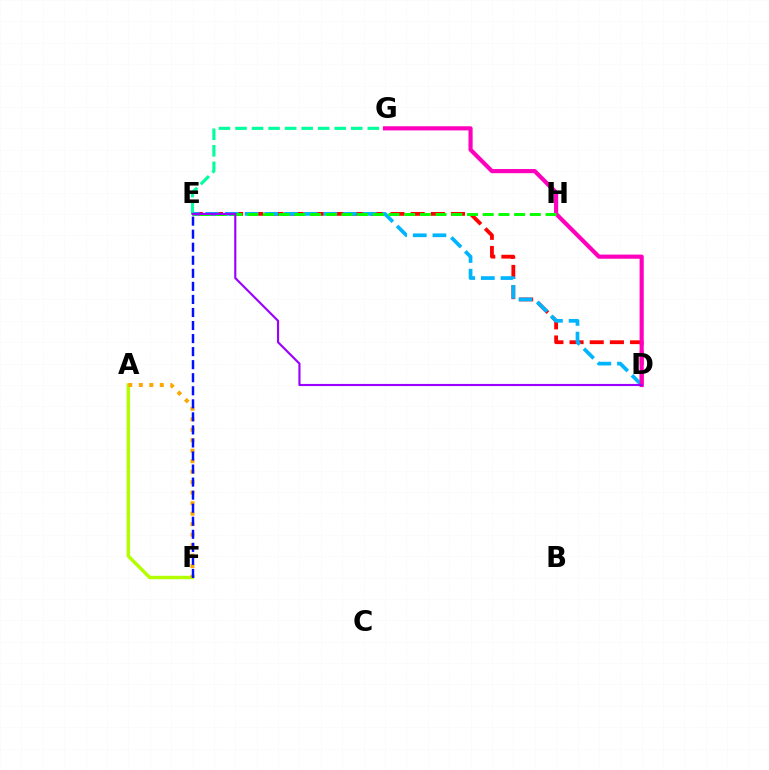{('A', 'F'): [{'color': '#b3ff00', 'line_style': 'solid', 'thickness': 2.47}, {'color': '#ffa500', 'line_style': 'dotted', 'thickness': 2.85}], ('D', 'E'): [{'color': '#ff0000', 'line_style': 'dashed', 'thickness': 2.74}, {'color': '#00b5ff', 'line_style': 'dashed', 'thickness': 2.67}, {'color': '#9b00ff', 'line_style': 'solid', 'thickness': 1.54}], ('E', 'G'): [{'color': '#00ff9d', 'line_style': 'dashed', 'thickness': 2.25}], ('D', 'G'): [{'color': '#ff00bd', 'line_style': 'solid', 'thickness': 2.99}], ('E', 'H'): [{'color': '#08ff00', 'line_style': 'dashed', 'thickness': 2.13}], ('E', 'F'): [{'color': '#0010ff', 'line_style': 'dashed', 'thickness': 1.77}]}